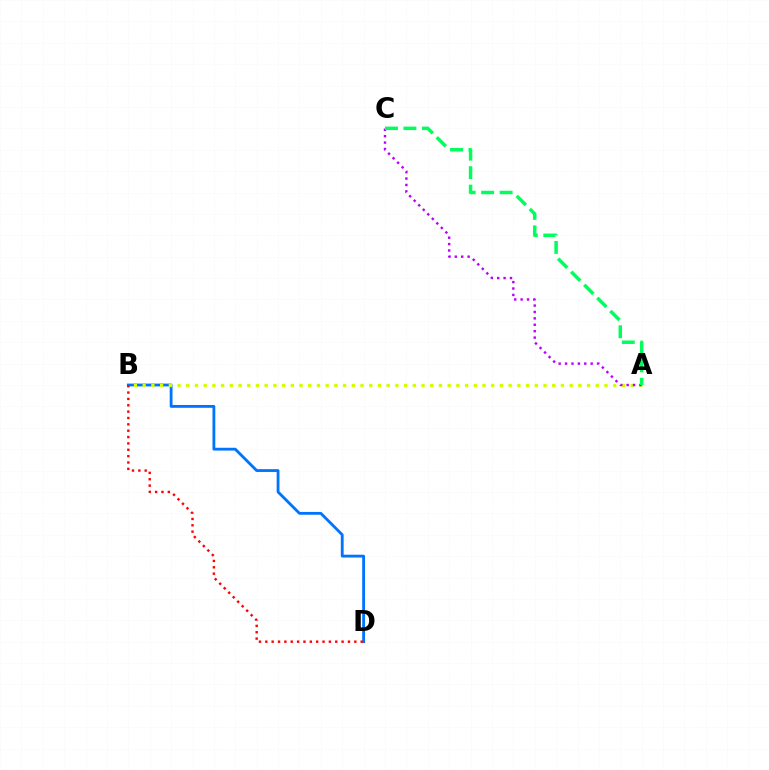{('B', 'D'): [{'color': '#0074ff', 'line_style': 'solid', 'thickness': 2.03}, {'color': '#ff0000', 'line_style': 'dotted', 'thickness': 1.73}], ('A', 'B'): [{'color': '#d1ff00', 'line_style': 'dotted', 'thickness': 2.37}], ('A', 'C'): [{'color': '#b900ff', 'line_style': 'dotted', 'thickness': 1.74}, {'color': '#00ff5c', 'line_style': 'dashed', 'thickness': 2.51}]}